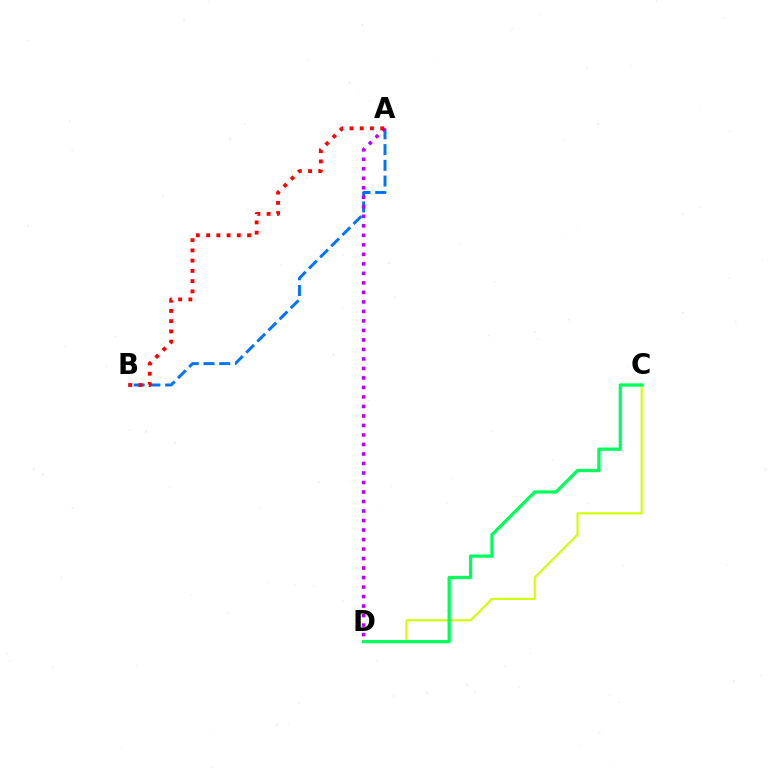{('C', 'D'): [{'color': '#d1ff00', 'line_style': 'solid', 'thickness': 1.53}, {'color': '#00ff5c', 'line_style': 'solid', 'thickness': 2.35}], ('A', 'B'): [{'color': '#0074ff', 'line_style': 'dashed', 'thickness': 2.14}, {'color': '#ff0000', 'line_style': 'dotted', 'thickness': 2.78}], ('A', 'D'): [{'color': '#b900ff', 'line_style': 'dotted', 'thickness': 2.58}]}